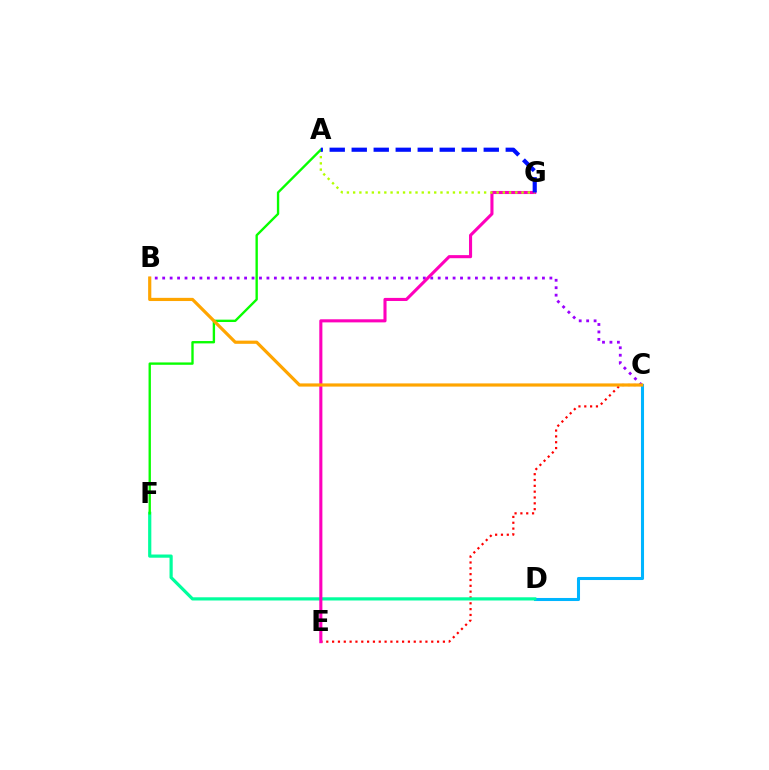{('C', 'E'): [{'color': '#ff0000', 'line_style': 'dotted', 'thickness': 1.58}], ('C', 'D'): [{'color': '#00b5ff', 'line_style': 'solid', 'thickness': 2.2}], ('B', 'C'): [{'color': '#9b00ff', 'line_style': 'dotted', 'thickness': 2.02}, {'color': '#ffa500', 'line_style': 'solid', 'thickness': 2.29}], ('D', 'F'): [{'color': '#00ff9d', 'line_style': 'solid', 'thickness': 2.3}], ('E', 'G'): [{'color': '#ff00bd', 'line_style': 'solid', 'thickness': 2.22}], ('A', 'G'): [{'color': '#b3ff00', 'line_style': 'dotted', 'thickness': 1.69}, {'color': '#0010ff', 'line_style': 'dashed', 'thickness': 2.99}], ('A', 'F'): [{'color': '#08ff00', 'line_style': 'solid', 'thickness': 1.7}]}